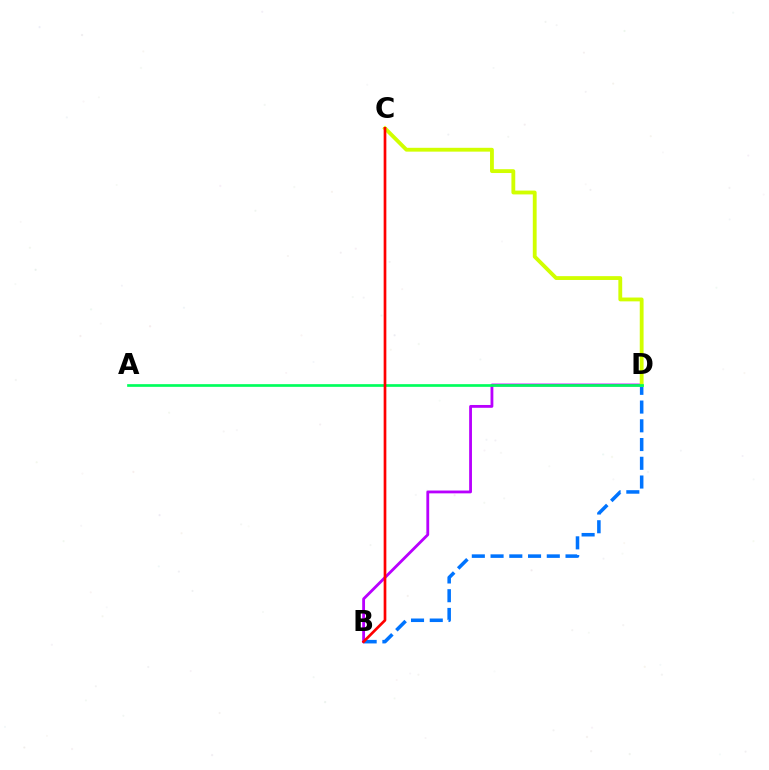{('B', 'D'): [{'color': '#b900ff', 'line_style': 'solid', 'thickness': 2.03}, {'color': '#0074ff', 'line_style': 'dashed', 'thickness': 2.55}], ('C', 'D'): [{'color': '#d1ff00', 'line_style': 'solid', 'thickness': 2.76}], ('A', 'D'): [{'color': '#00ff5c', 'line_style': 'solid', 'thickness': 1.94}], ('B', 'C'): [{'color': '#ff0000', 'line_style': 'solid', 'thickness': 1.93}]}